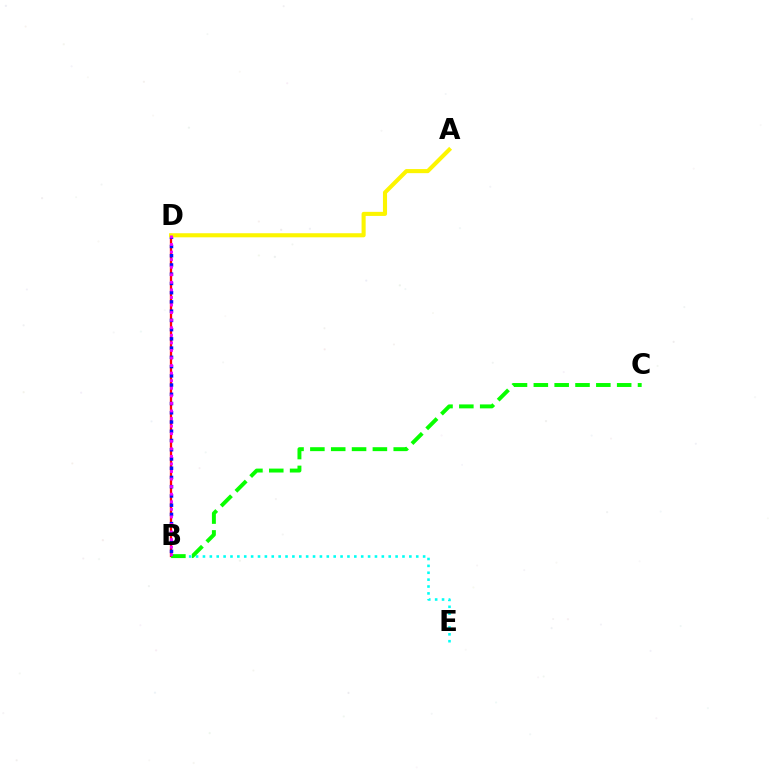{('B', 'E'): [{'color': '#00fff6', 'line_style': 'dotted', 'thickness': 1.87}], ('B', 'D'): [{'color': '#ff0000', 'line_style': 'solid', 'thickness': 1.66}, {'color': '#0010ff', 'line_style': 'dotted', 'thickness': 2.51}, {'color': '#ee00ff', 'line_style': 'dotted', 'thickness': 2.06}], ('B', 'C'): [{'color': '#08ff00', 'line_style': 'dashed', 'thickness': 2.83}], ('A', 'D'): [{'color': '#fcf500', 'line_style': 'solid', 'thickness': 2.94}]}